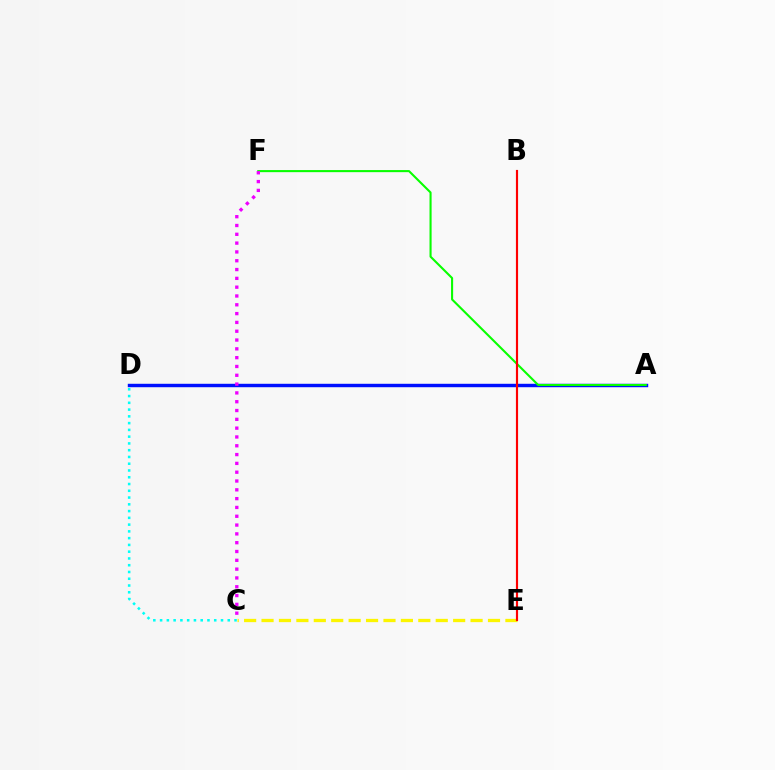{('C', 'E'): [{'color': '#fcf500', 'line_style': 'dashed', 'thickness': 2.37}], ('A', 'D'): [{'color': '#0010ff', 'line_style': 'solid', 'thickness': 2.47}], ('A', 'F'): [{'color': '#08ff00', 'line_style': 'solid', 'thickness': 1.5}], ('B', 'E'): [{'color': '#ff0000', 'line_style': 'solid', 'thickness': 1.55}], ('C', 'F'): [{'color': '#ee00ff', 'line_style': 'dotted', 'thickness': 2.39}], ('C', 'D'): [{'color': '#00fff6', 'line_style': 'dotted', 'thickness': 1.84}]}